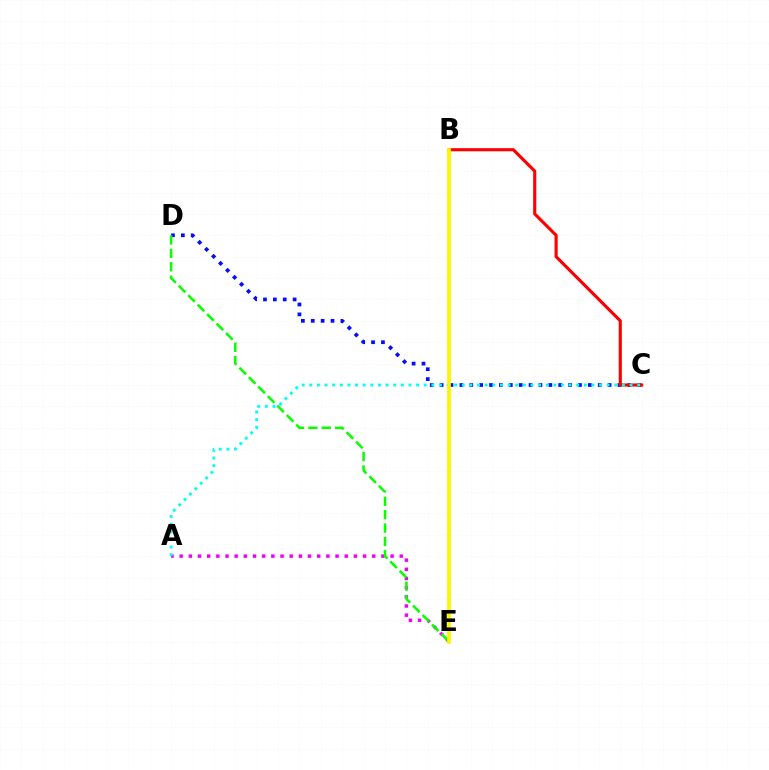{('C', 'D'): [{'color': '#0010ff', 'line_style': 'dotted', 'thickness': 2.68}], ('B', 'C'): [{'color': '#ff0000', 'line_style': 'solid', 'thickness': 2.25}], ('A', 'E'): [{'color': '#ee00ff', 'line_style': 'dotted', 'thickness': 2.49}], ('D', 'E'): [{'color': '#08ff00', 'line_style': 'dashed', 'thickness': 1.82}], ('A', 'C'): [{'color': '#00fff6', 'line_style': 'dotted', 'thickness': 2.07}], ('B', 'E'): [{'color': '#fcf500', 'line_style': 'solid', 'thickness': 2.67}]}